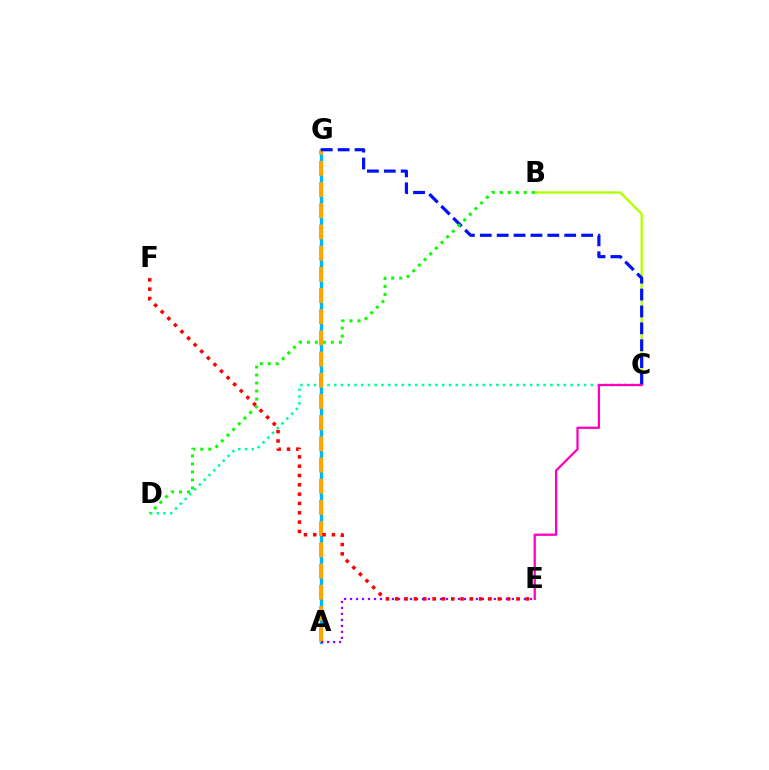{('C', 'D'): [{'color': '#00ff9d', 'line_style': 'dotted', 'thickness': 1.83}], ('A', 'G'): [{'color': '#00b5ff', 'line_style': 'solid', 'thickness': 2.38}, {'color': '#ffa500', 'line_style': 'dashed', 'thickness': 2.88}], ('B', 'C'): [{'color': '#b3ff00', 'line_style': 'solid', 'thickness': 1.68}], ('A', 'E'): [{'color': '#9b00ff', 'line_style': 'dotted', 'thickness': 1.63}], ('C', 'G'): [{'color': '#0010ff', 'line_style': 'dashed', 'thickness': 2.29}], ('B', 'D'): [{'color': '#08ff00', 'line_style': 'dotted', 'thickness': 2.17}], ('C', 'E'): [{'color': '#ff00bd', 'line_style': 'solid', 'thickness': 1.63}], ('E', 'F'): [{'color': '#ff0000', 'line_style': 'dotted', 'thickness': 2.53}]}